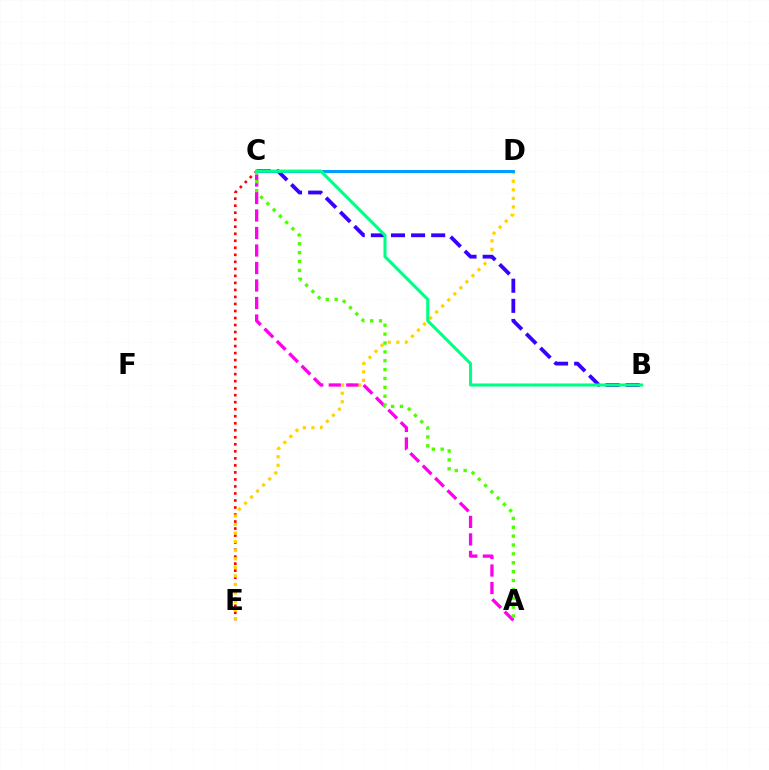{('C', 'E'): [{'color': '#ff0000', 'line_style': 'dotted', 'thickness': 1.91}], ('D', 'E'): [{'color': '#ffd500', 'line_style': 'dotted', 'thickness': 2.32}], ('A', 'C'): [{'color': '#ff00ed', 'line_style': 'dashed', 'thickness': 2.38}, {'color': '#4fff00', 'line_style': 'dotted', 'thickness': 2.41}], ('B', 'C'): [{'color': '#3700ff', 'line_style': 'dashed', 'thickness': 2.73}, {'color': '#00ff86', 'line_style': 'solid', 'thickness': 2.22}], ('C', 'D'): [{'color': '#009eff', 'line_style': 'solid', 'thickness': 2.14}]}